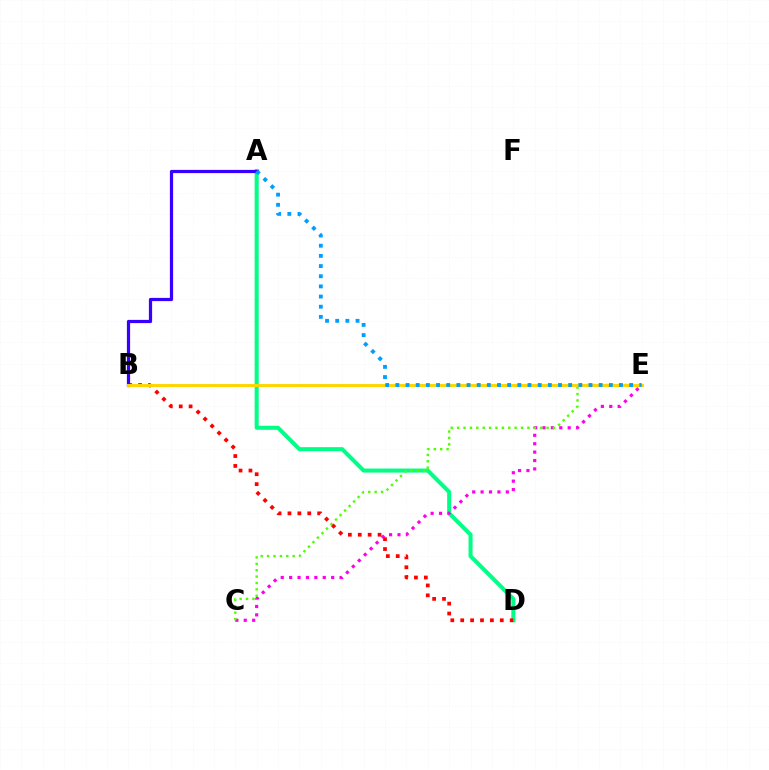{('A', 'D'): [{'color': '#00ff86', 'line_style': 'solid', 'thickness': 2.9}], ('C', 'E'): [{'color': '#ff00ed', 'line_style': 'dotted', 'thickness': 2.28}, {'color': '#4fff00', 'line_style': 'dotted', 'thickness': 1.74}], ('B', 'D'): [{'color': '#ff0000', 'line_style': 'dotted', 'thickness': 2.69}], ('A', 'B'): [{'color': '#3700ff', 'line_style': 'solid', 'thickness': 2.32}], ('B', 'E'): [{'color': '#ffd500', 'line_style': 'solid', 'thickness': 2.12}], ('A', 'E'): [{'color': '#009eff', 'line_style': 'dotted', 'thickness': 2.76}]}